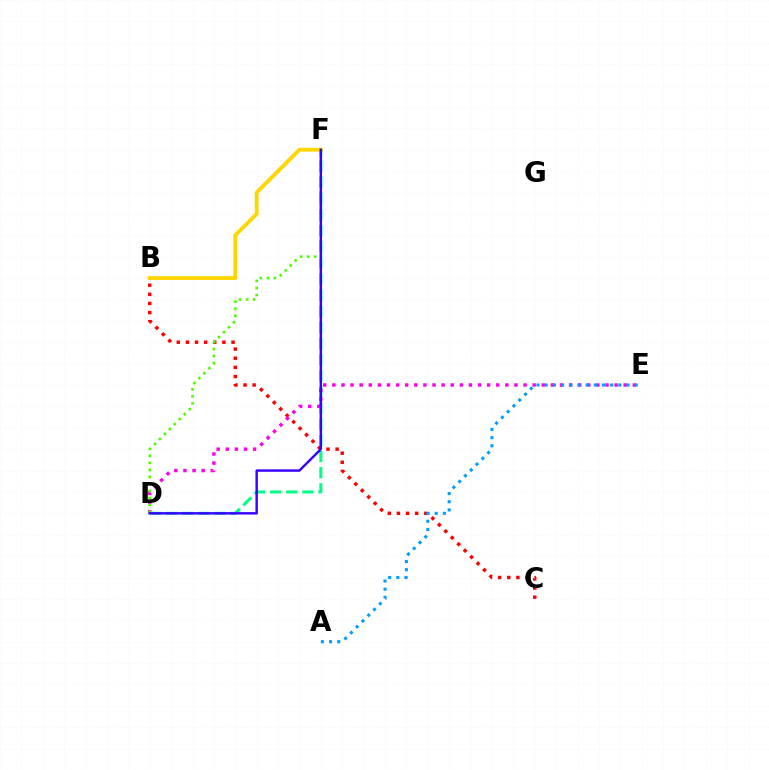{('B', 'C'): [{'color': '#ff0000', 'line_style': 'dotted', 'thickness': 2.48}], ('B', 'F'): [{'color': '#ffd500', 'line_style': 'solid', 'thickness': 2.77}], ('D', 'F'): [{'color': '#00ff86', 'line_style': 'dashed', 'thickness': 2.19}, {'color': '#4fff00', 'line_style': 'dotted', 'thickness': 1.91}, {'color': '#3700ff', 'line_style': 'solid', 'thickness': 1.75}], ('D', 'E'): [{'color': '#ff00ed', 'line_style': 'dotted', 'thickness': 2.47}], ('A', 'E'): [{'color': '#009eff', 'line_style': 'dotted', 'thickness': 2.22}]}